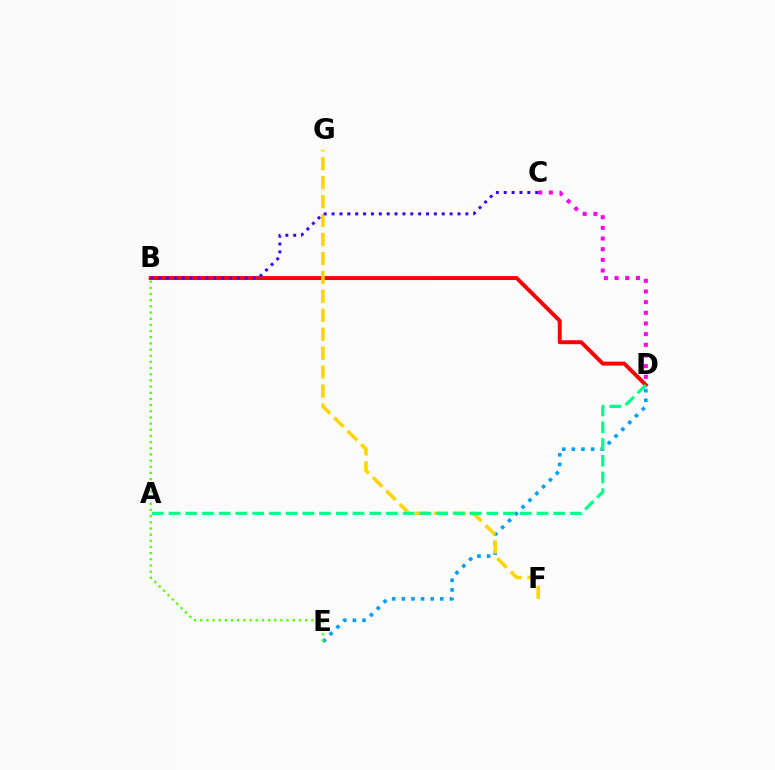{('B', 'D'): [{'color': '#ff0000', 'line_style': 'solid', 'thickness': 2.83}], ('D', 'E'): [{'color': '#009eff', 'line_style': 'dotted', 'thickness': 2.61}], ('F', 'G'): [{'color': '#ffd500', 'line_style': 'dashed', 'thickness': 2.57}], ('A', 'D'): [{'color': '#00ff86', 'line_style': 'dashed', 'thickness': 2.27}], ('B', 'E'): [{'color': '#4fff00', 'line_style': 'dotted', 'thickness': 1.68}], ('C', 'D'): [{'color': '#ff00ed', 'line_style': 'dotted', 'thickness': 2.9}], ('B', 'C'): [{'color': '#3700ff', 'line_style': 'dotted', 'thickness': 2.14}]}